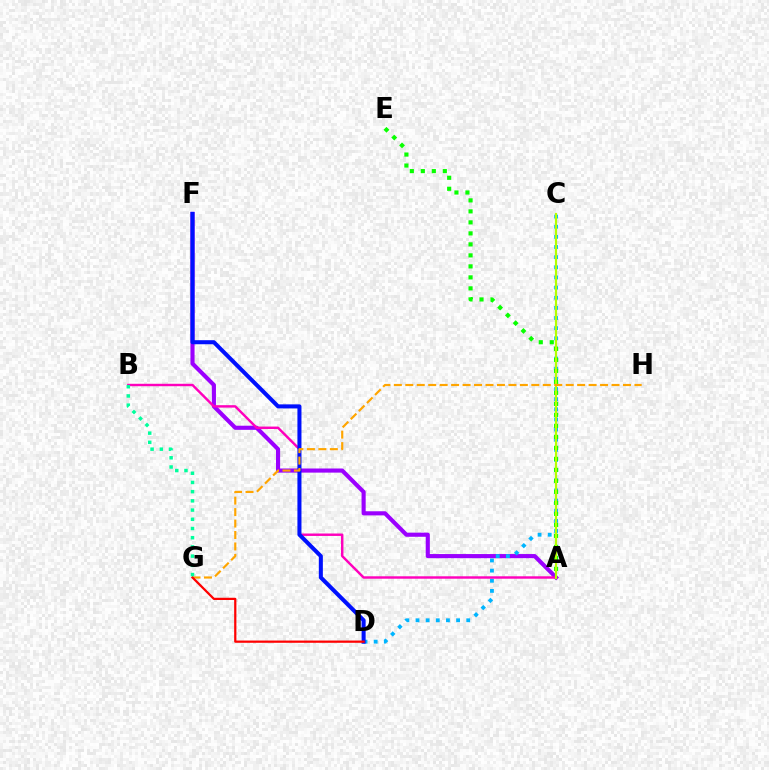{('A', 'F'): [{'color': '#9b00ff', 'line_style': 'solid', 'thickness': 2.97}], ('C', 'D'): [{'color': '#00b5ff', 'line_style': 'dotted', 'thickness': 2.76}], ('A', 'B'): [{'color': '#ff00bd', 'line_style': 'solid', 'thickness': 1.75}], ('A', 'E'): [{'color': '#08ff00', 'line_style': 'dotted', 'thickness': 2.99}], ('A', 'C'): [{'color': '#b3ff00', 'line_style': 'solid', 'thickness': 1.57}], ('D', 'F'): [{'color': '#0010ff', 'line_style': 'solid', 'thickness': 2.91}], ('G', 'H'): [{'color': '#ffa500', 'line_style': 'dashed', 'thickness': 1.56}], ('D', 'G'): [{'color': '#ff0000', 'line_style': 'solid', 'thickness': 1.61}], ('B', 'G'): [{'color': '#00ff9d', 'line_style': 'dotted', 'thickness': 2.5}]}